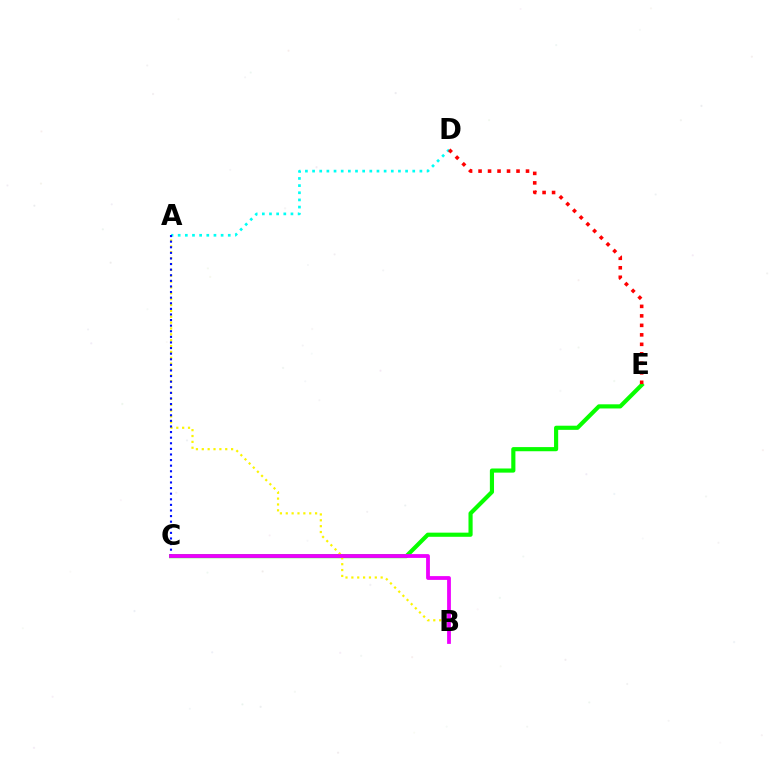{('C', 'E'): [{'color': '#08ff00', 'line_style': 'solid', 'thickness': 2.98}], ('A', 'D'): [{'color': '#00fff6', 'line_style': 'dotted', 'thickness': 1.94}], ('A', 'B'): [{'color': '#fcf500', 'line_style': 'dotted', 'thickness': 1.59}], ('A', 'C'): [{'color': '#0010ff', 'line_style': 'dotted', 'thickness': 1.52}], ('B', 'C'): [{'color': '#ee00ff', 'line_style': 'solid', 'thickness': 2.73}], ('D', 'E'): [{'color': '#ff0000', 'line_style': 'dotted', 'thickness': 2.58}]}